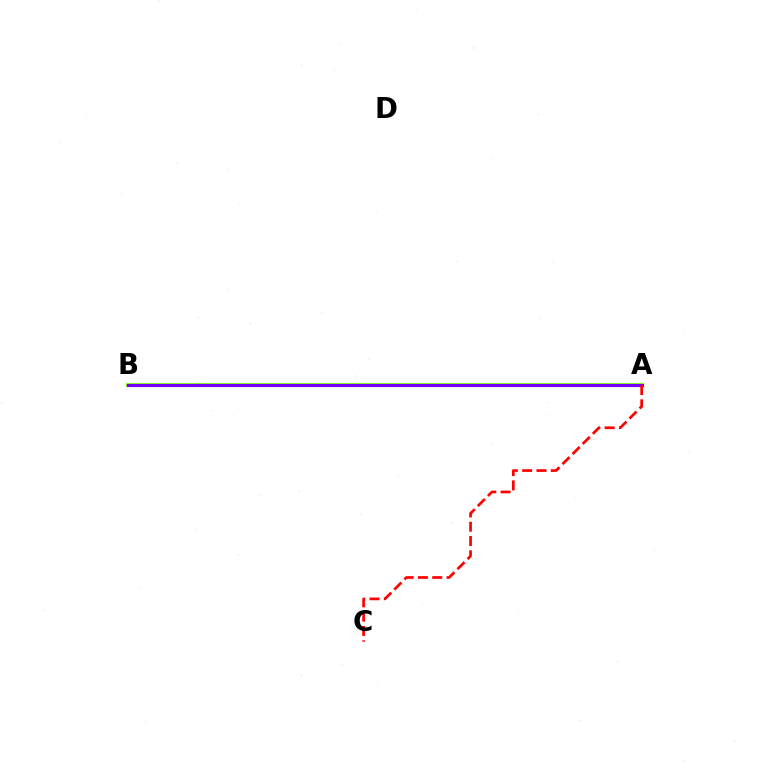{('A', 'B'): [{'color': '#00fff6', 'line_style': 'solid', 'thickness': 1.92}, {'color': '#84ff00', 'line_style': 'solid', 'thickness': 2.82}, {'color': '#7200ff', 'line_style': 'solid', 'thickness': 2.24}], ('A', 'C'): [{'color': '#ff0000', 'line_style': 'dashed', 'thickness': 1.94}]}